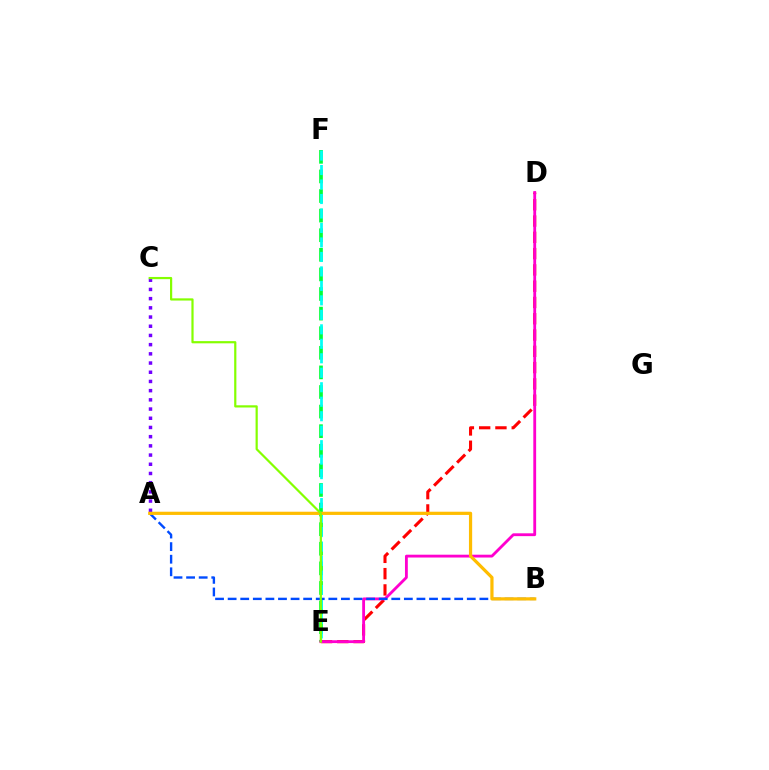{('A', 'C'): [{'color': '#7200ff', 'line_style': 'dotted', 'thickness': 2.5}], ('E', 'F'): [{'color': '#00ff39', 'line_style': 'dashed', 'thickness': 2.66}, {'color': '#00fff6', 'line_style': 'dashed', 'thickness': 1.97}], ('D', 'E'): [{'color': '#ff0000', 'line_style': 'dashed', 'thickness': 2.21}, {'color': '#ff00cf', 'line_style': 'solid', 'thickness': 2.04}], ('A', 'B'): [{'color': '#004bff', 'line_style': 'dashed', 'thickness': 1.71}, {'color': '#ffbd00', 'line_style': 'solid', 'thickness': 2.31}], ('C', 'E'): [{'color': '#84ff00', 'line_style': 'solid', 'thickness': 1.59}]}